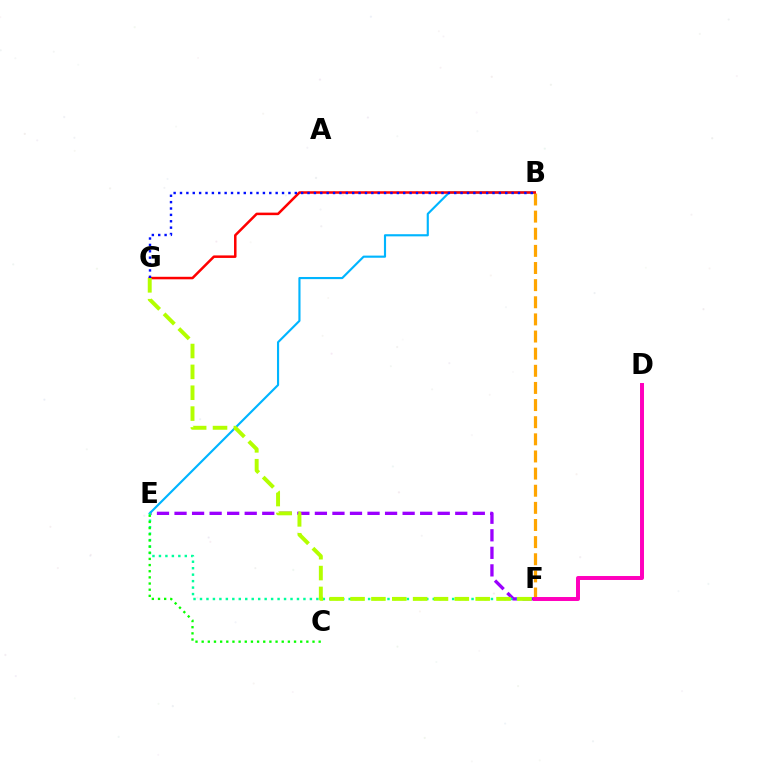{('E', 'F'): [{'color': '#9b00ff', 'line_style': 'dashed', 'thickness': 2.38}, {'color': '#00ff9d', 'line_style': 'dotted', 'thickness': 1.76}], ('B', 'F'): [{'color': '#ffa500', 'line_style': 'dashed', 'thickness': 2.33}], ('B', 'E'): [{'color': '#00b5ff', 'line_style': 'solid', 'thickness': 1.54}], ('B', 'G'): [{'color': '#ff0000', 'line_style': 'solid', 'thickness': 1.81}, {'color': '#0010ff', 'line_style': 'dotted', 'thickness': 1.73}], ('F', 'G'): [{'color': '#b3ff00', 'line_style': 'dashed', 'thickness': 2.83}], ('D', 'F'): [{'color': '#ff00bd', 'line_style': 'solid', 'thickness': 2.86}], ('C', 'E'): [{'color': '#08ff00', 'line_style': 'dotted', 'thickness': 1.67}]}